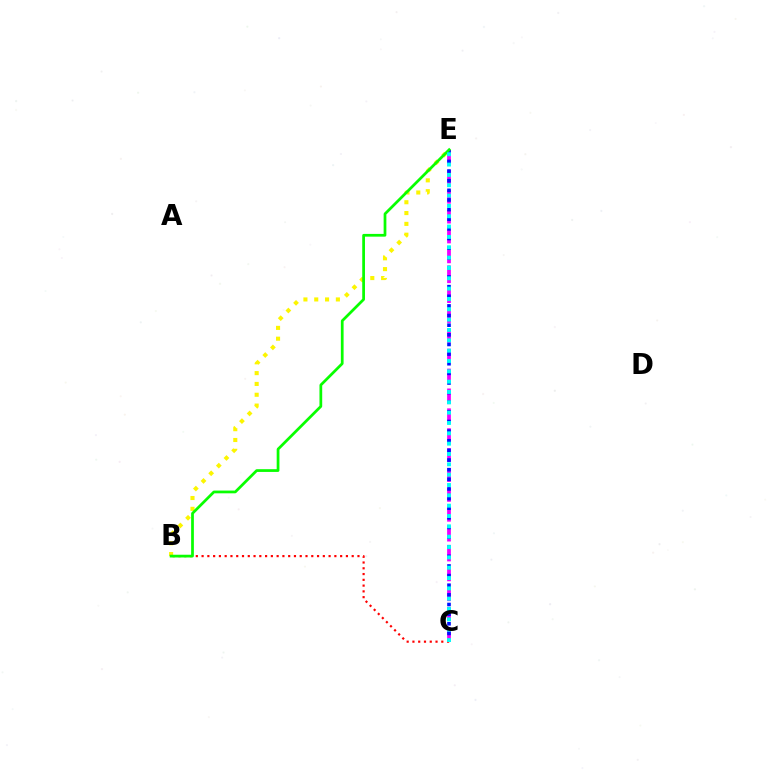{('C', 'E'): [{'color': '#ee00ff', 'line_style': 'dashed', 'thickness': 2.7}, {'color': '#0010ff', 'line_style': 'dotted', 'thickness': 2.62}, {'color': '#00fff6', 'line_style': 'dotted', 'thickness': 2.81}], ('B', 'E'): [{'color': '#fcf500', 'line_style': 'dotted', 'thickness': 2.94}, {'color': '#08ff00', 'line_style': 'solid', 'thickness': 1.97}], ('B', 'C'): [{'color': '#ff0000', 'line_style': 'dotted', 'thickness': 1.57}]}